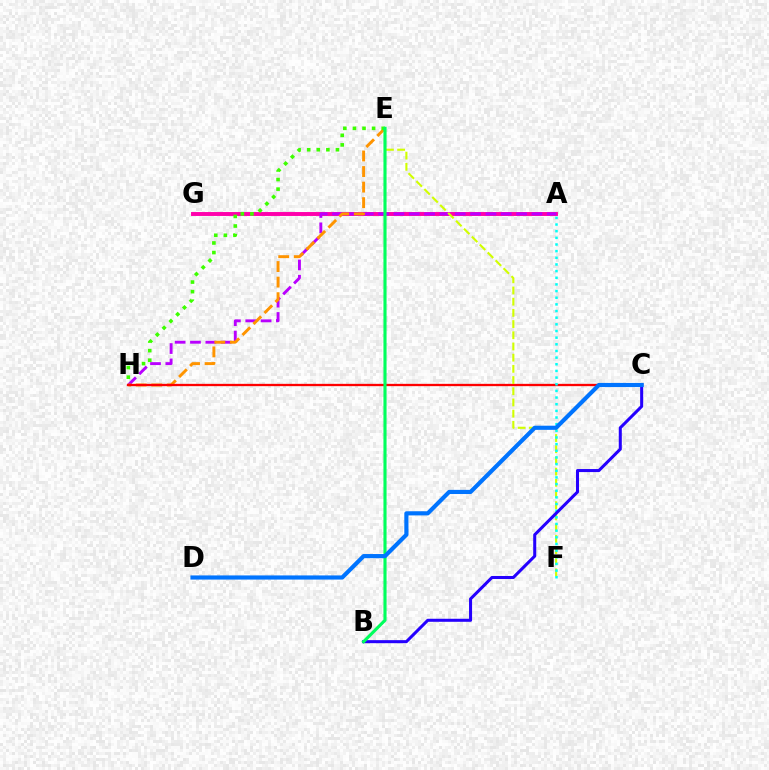{('A', 'G'): [{'color': '#ff00ac', 'line_style': 'solid', 'thickness': 2.83}], ('A', 'H'): [{'color': '#b900ff', 'line_style': 'dashed', 'thickness': 2.08}], ('E', 'H'): [{'color': '#ff9400', 'line_style': 'dashed', 'thickness': 2.11}, {'color': '#3dff00', 'line_style': 'dotted', 'thickness': 2.61}], ('C', 'H'): [{'color': '#ff0000', 'line_style': 'solid', 'thickness': 1.66}], ('E', 'F'): [{'color': '#d1ff00', 'line_style': 'dashed', 'thickness': 1.52}], ('A', 'F'): [{'color': '#00fff6', 'line_style': 'dotted', 'thickness': 1.81}], ('B', 'C'): [{'color': '#2500ff', 'line_style': 'solid', 'thickness': 2.19}], ('B', 'E'): [{'color': '#00ff5c', 'line_style': 'solid', 'thickness': 2.24}], ('C', 'D'): [{'color': '#0074ff', 'line_style': 'solid', 'thickness': 2.99}]}